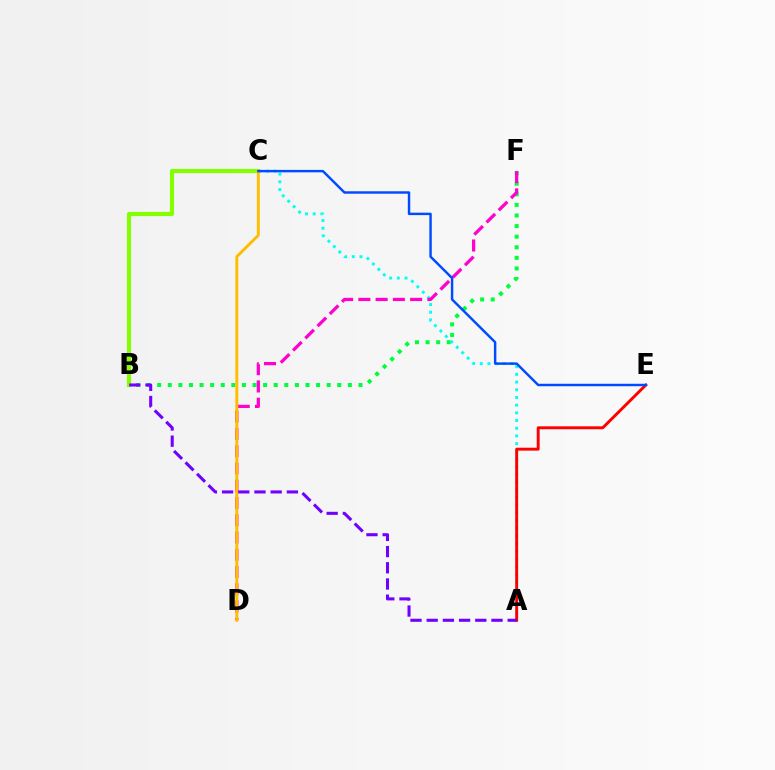{('B', 'F'): [{'color': '#00ff39', 'line_style': 'dotted', 'thickness': 2.88}], ('A', 'C'): [{'color': '#00fff6', 'line_style': 'dotted', 'thickness': 2.09}], ('D', 'F'): [{'color': '#ff00cf', 'line_style': 'dashed', 'thickness': 2.34}], ('A', 'E'): [{'color': '#ff0000', 'line_style': 'solid', 'thickness': 2.1}], ('B', 'C'): [{'color': '#84ff00', 'line_style': 'solid', 'thickness': 2.99}], ('C', 'D'): [{'color': '#ffbd00', 'line_style': 'solid', 'thickness': 2.11}], ('C', 'E'): [{'color': '#004bff', 'line_style': 'solid', 'thickness': 1.76}], ('A', 'B'): [{'color': '#7200ff', 'line_style': 'dashed', 'thickness': 2.2}]}